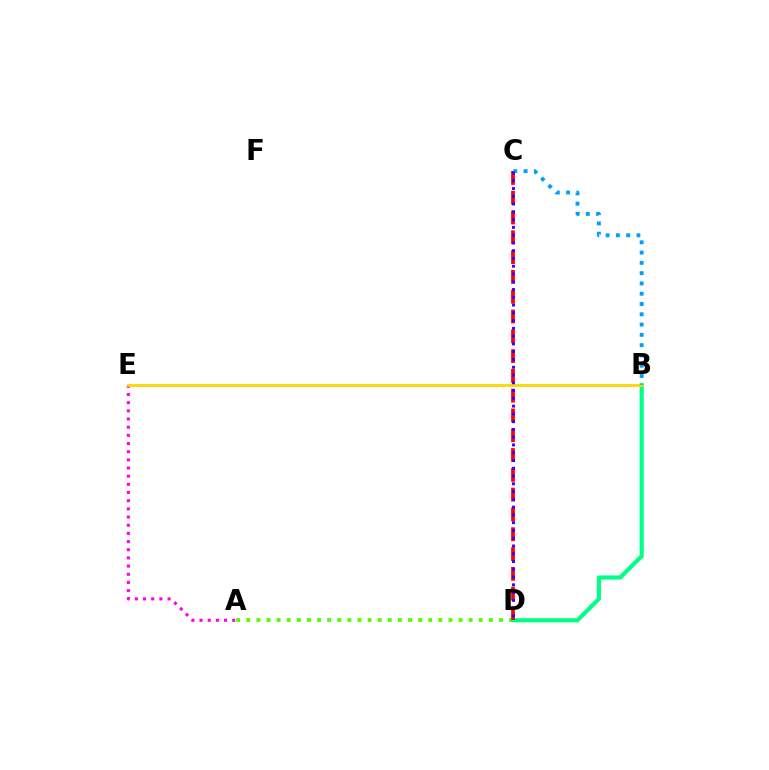{('A', 'D'): [{'color': '#4fff00', 'line_style': 'dotted', 'thickness': 2.75}], ('B', 'D'): [{'color': '#00ff86', 'line_style': 'solid', 'thickness': 2.99}], ('C', 'D'): [{'color': '#ff0000', 'line_style': 'dashed', 'thickness': 2.69}, {'color': '#3700ff', 'line_style': 'dotted', 'thickness': 2.11}], ('A', 'E'): [{'color': '#ff00ed', 'line_style': 'dotted', 'thickness': 2.22}], ('B', 'E'): [{'color': '#ffd500', 'line_style': 'solid', 'thickness': 2.0}], ('B', 'C'): [{'color': '#009eff', 'line_style': 'dotted', 'thickness': 2.79}]}